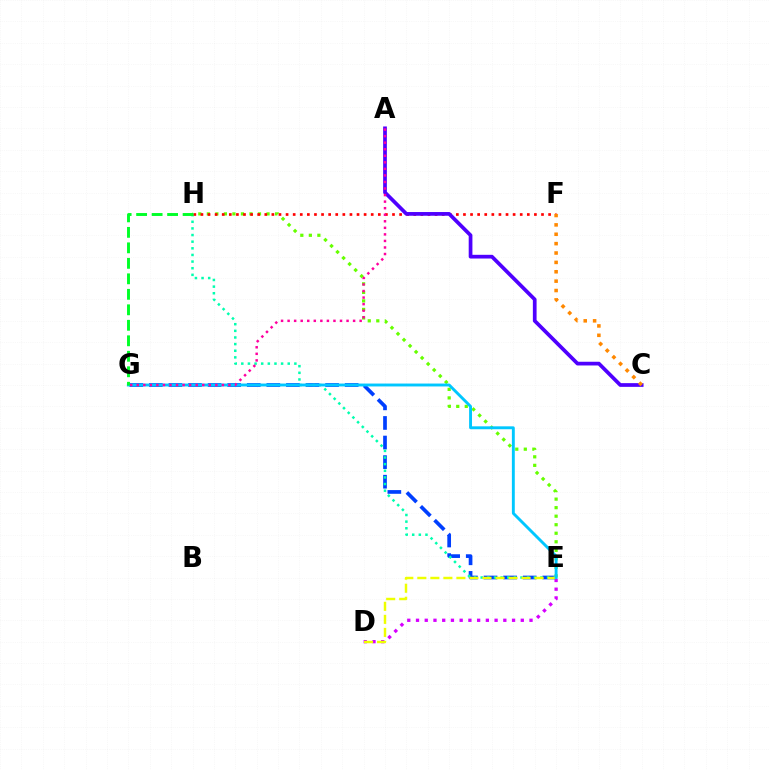{('D', 'E'): [{'color': '#d600ff', 'line_style': 'dotted', 'thickness': 2.37}, {'color': '#eeff00', 'line_style': 'dashed', 'thickness': 1.77}], ('E', 'G'): [{'color': '#003fff', 'line_style': 'dashed', 'thickness': 2.66}, {'color': '#00c7ff', 'line_style': 'solid', 'thickness': 2.09}], ('E', 'H'): [{'color': '#66ff00', 'line_style': 'dotted', 'thickness': 2.32}, {'color': '#00ffaf', 'line_style': 'dotted', 'thickness': 1.8}], ('F', 'H'): [{'color': '#ff0000', 'line_style': 'dotted', 'thickness': 1.93}], ('A', 'C'): [{'color': '#4f00ff', 'line_style': 'solid', 'thickness': 2.68}], ('C', 'F'): [{'color': '#ff8800', 'line_style': 'dotted', 'thickness': 2.55}], ('G', 'H'): [{'color': '#00ff27', 'line_style': 'dashed', 'thickness': 2.1}], ('A', 'G'): [{'color': '#ff00a0', 'line_style': 'dotted', 'thickness': 1.78}]}